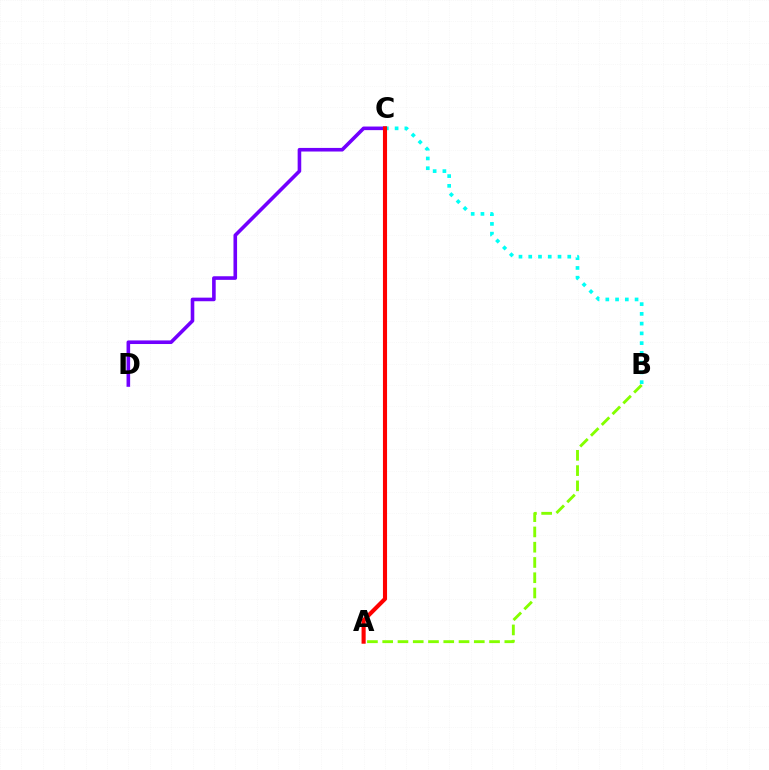{('C', 'D'): [{'color': '#7200ff', 'line_style': 'solid', 'thickness': 2.59}], ('B', 'C'): [{'color': '#00fff6', 'line_style': 'dotted', 'thickness': 2.65}], ('A', 'C'): [{'color': '#ff0000', 'line_style': 'solid', 'thickness': 2.95}], ('A', 'B'): [{'color': '#84ff00', 'line_style': 'dashed', 'thickness': 2.07}]}